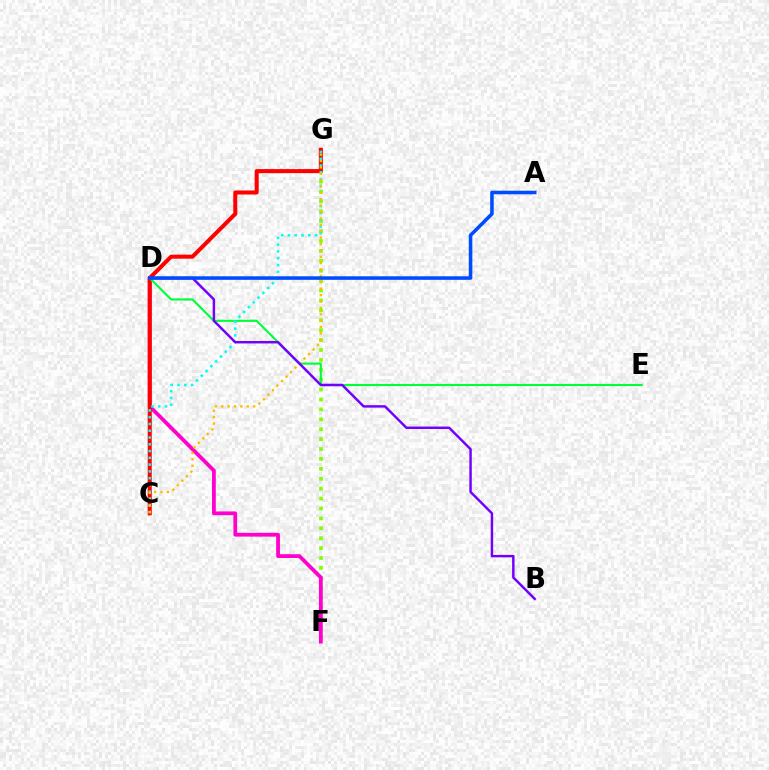{('F', 'G'): [{'color': '#84ff00', 'line_style': 'dotted', 'thickness': 2.69}], ('D', 'F'): [{'color': '#ff00cf', 'line_style': 'solid', 'thickness': 2.72}], ('C', 'G'): [{'color': '#ff0000', 'line_style': 'solid', 'thickness': 2.9}, {'color': '#00fff6', 'line_style': 'dotted', 'thickness': 1.84}, {'color': '#ffbd00', 'line_style': 'dotted', 'thickness': 1.73}], ('D', 'E'): [{'color': '#00ff39', 'line_style': 'solid', 'thickness': 1.52}], ('B', 'D'): [{'color': '#7200ff', 'line_style': 'solid', 'thickness': 1.77}], ('A', 'D'): [{'color': '#004bff', 'line_style': 'solid', 'thickness': 2.56}]}